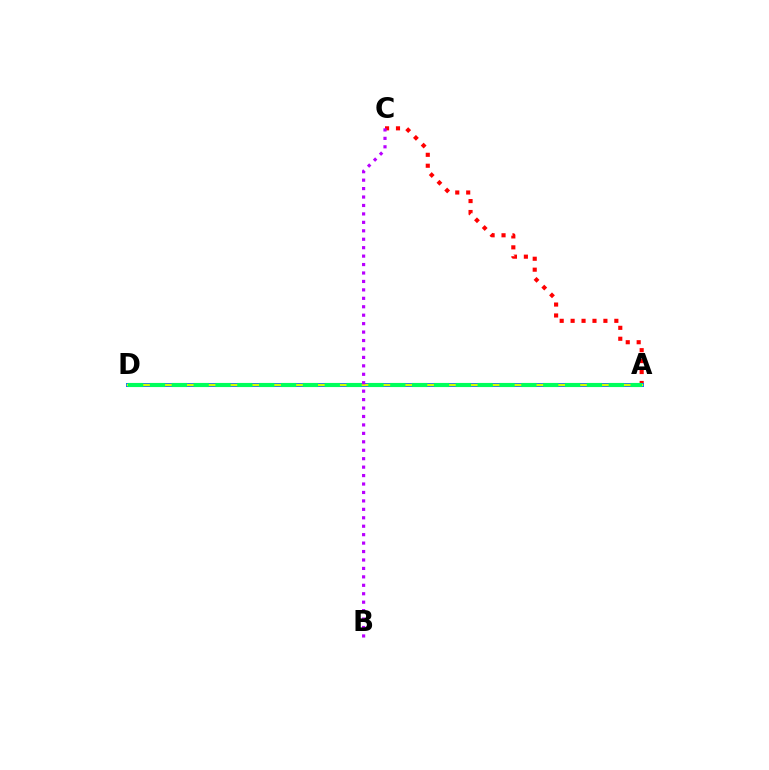{('A', 'C'): [{'color': '#ff0000', 'line_style': 'dotted', 'thickness': 2.97}], ('A', 'D'): [{'color': '#0074ff', 'line_style': 'solid', 'thickness': 2.85}, {'color': '#d1ff00', 'line_style': 'solid', 'thickness': 1.7}, {'color': '#00ff5c', 'line_style': 'dashed', 'thickness': 2.97}], ('B', 'C'): [{'color': '#b900ff', 'line_style': 'dotted', 'thickness': 2.29}]}